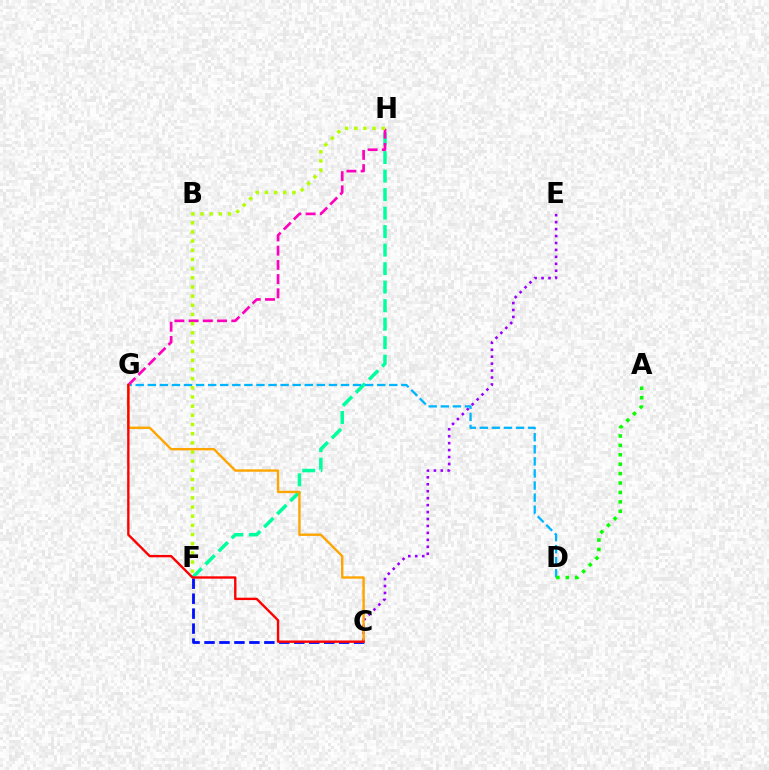{('C', 'E'): [{'color': '#9b00ff', 'line_style': 'dotted', 'thickness': 1.89}], ('F', 'H'): [{'color': '#00ff9d', 'line_style': 'dashed', 'thickness': 2.51}, {'color': '#b3ff00', 'line_style': 'dotted', 'thickness': 2.49}], ('D', 'G'): [{'color': '#00b5ff', 'line_style': 'dashed', 'thickness': 1.64}], ('G', 'H'): [{'color': '#ff00bd', 'line_style': 'dashed', 'thickness': 1.93}], ('C', 'F'): [{'color': '#0010ff', 'line_style': 'dashed', 'thickness': 2.03}], ('A', 'D'): [{'color': '#08ff00', 'line_style': 'dotted', 'thickness': 2.56}], ('C', 'G'): [{'color': '#ffa500', 'line_style': 'solid', 'thickness': 1.72}, {'color': '#ff0000', 'line_style': 'solid', 'thickness': 1.7}]}